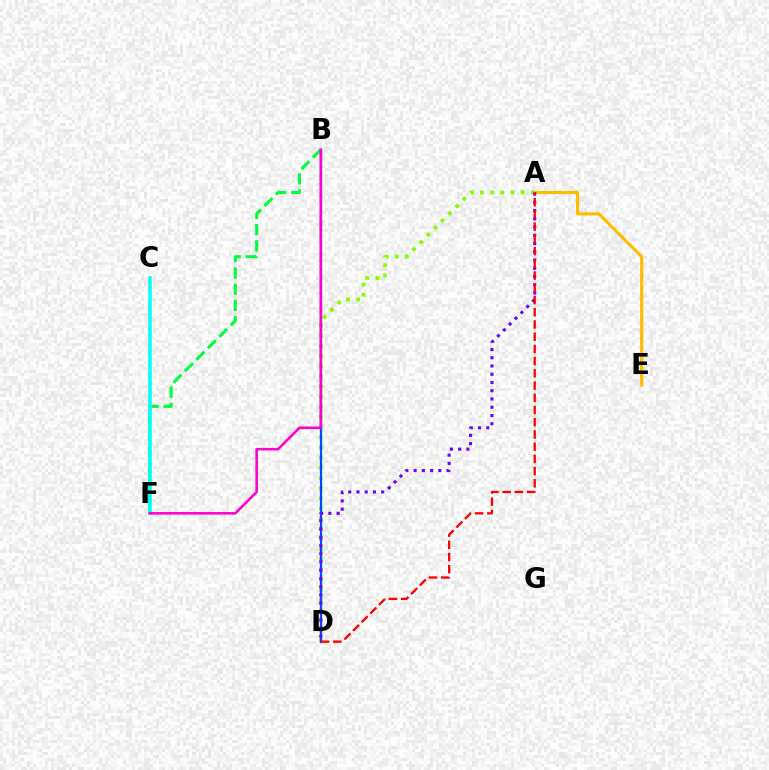{('A', 'E'): [{'color': '#ffbd00', 'line_style': 'solid', 'thickness': 2.25}], ('A', 'D'): [{'color': '#84ff00', 'line_style': 'dotted', 'thickness': 2.76}, {'color': '#7200ff', 'line_style': 'dotted', 'thickness': 2.24}, {'color': '#ff0000', 'line_style': 'dashed', 'thickness': 1.66}], ('B', 'F'): [{'color': '#00ff39', 'line_style': 'dashed', 'thickness': 2.2}, {'color': '#ff00cf', 'line_style': 'solid', 'thickness': 1.84}], ('C', 'F'): [{'color': '#00fff6', 'line_style': 'solid', 'thickness': 2.52}], ('B', 'D'): [{'color': '#004bff', 'line_style': 'solid', 'thickness': 1.6}]}